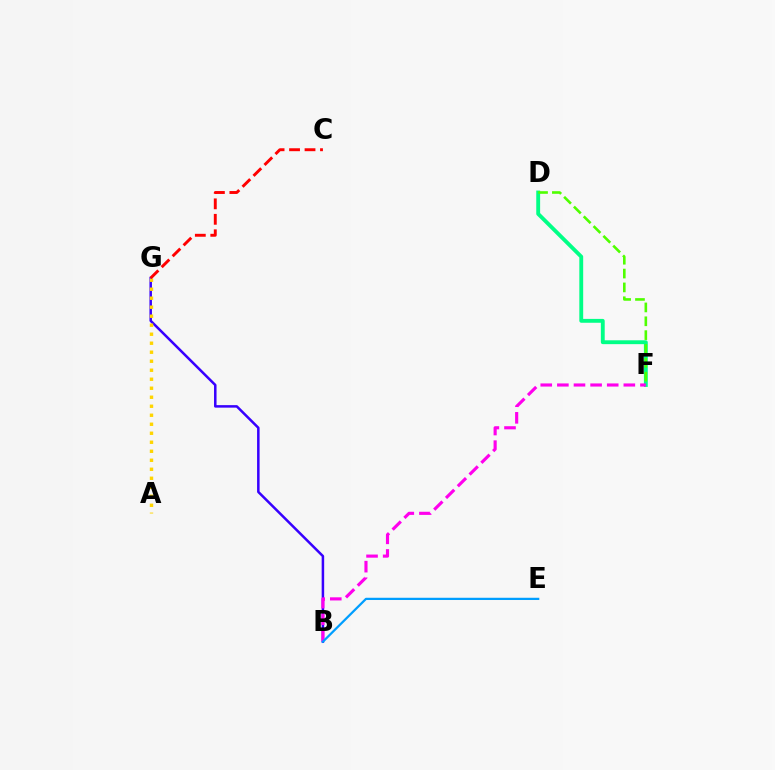{('B', 'G'): [{'color': '#3700ff', 'line_style': 'solid', 'thickness': 1.81}], ('A', 'G'): [{'color': '#ffd500', 'line_style': 'dotted', 'thickness': 2.45}], ('D', 'F'): [{'color': '#00ff86', 'line_style': 'solid', 'thickness': 2.78}, {'color': '#4fff00', 'line_style': 'dashed', 'thickness': 1.88}], ('B', 'F'): [{'color': '#ff00ed', 'line_style': 'dashed', 'thickness': 2.26}], ('C', 'G'): [{'color': '#ff0000', 'line_style': 'dashed', 'thickness': 2.1}], ('B', 'E'): [{'color': '#009eff', 'line_style': 'solid', 'thickness': 1.61}]}